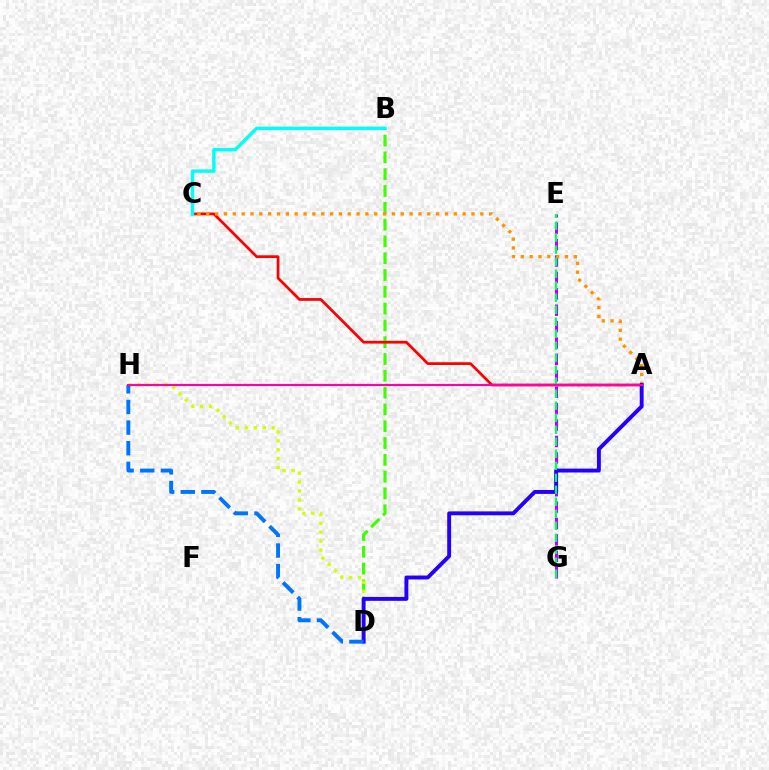{('B', 'D'): [{'color': '#3dff00', 'line_style': 'dashed', 'thickness': 2.28}], ('E', 'G'): [{'color': '#b900ff', 'line_style': 'dashed', 'thickness': 2.23}, {'color': '#00ff5c', 'line_style': 'dashed', 'thickness': 1.63}], ('D', 'H'): [{'color': '#d1ff00', 'line_style': 'dotted', 'thickness': 2.43}, {'color': '#0074ff', 'line_style': 'dashed', 'thickness': 2.8}], ('A', 'C'): [{'color': '#ff0000', 'line_style': 'solid', 'thickness': 1.98}, {'color': '#ff9400', 'line_style': 'dotted', 'thickness': 2.4}], ('B', 'C'): [{'color': '#00fff6', 'line_style': 'solid', 'thickness': 2.44}], ('A', 'D'): [{'color': '#2500ff', 'line_style': 'solid', 'thickness': 2.82}], ('A', 'H'): [{'color': '#ff00ac', 'line_style': 'solid', 'thickness': 1.53}]}